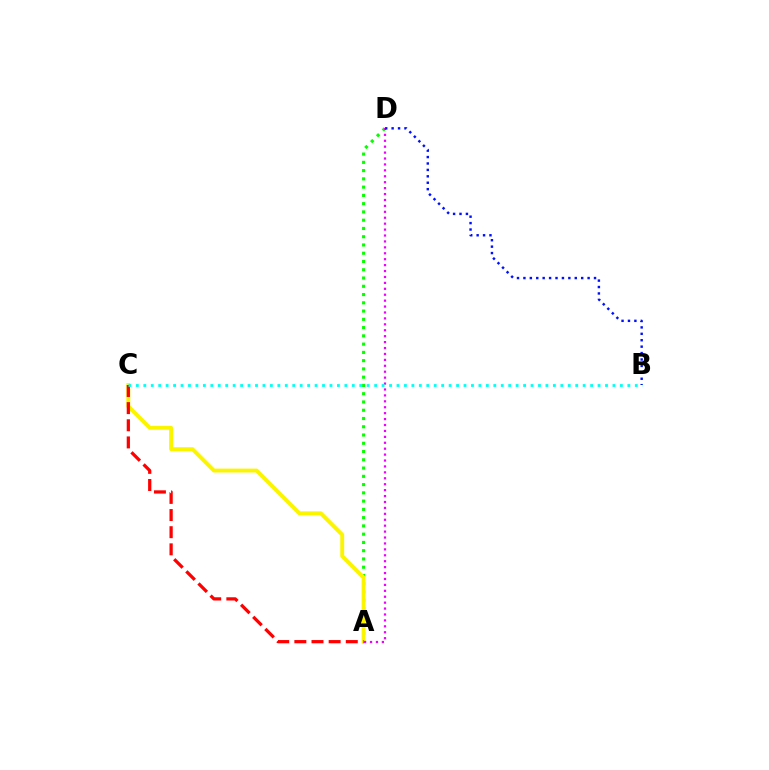{('A', 'D'): [{'color': '#08ff00', 'line_style': 'dotted', 'thickness': 2.24}, {'color': '#ee00ff', 'line_style': 'dotted', 'thickness': 1.61}], ('A', 'C'): [{'color': '#fcf500', 'line_style': 'solid', 'thickness': 2.8}, {'color': '#ff0000', 'line_style': 'dashed', 'thickness': 2.33}], ('B', 'D'): [{'color': '#0010ff', 'line_style': 'dotted', 'thickness': 1.74}], ('B', 'C'): [{'color': '#00fff6', 'line_style': 'dotted', 'thickness': 2.02}]}